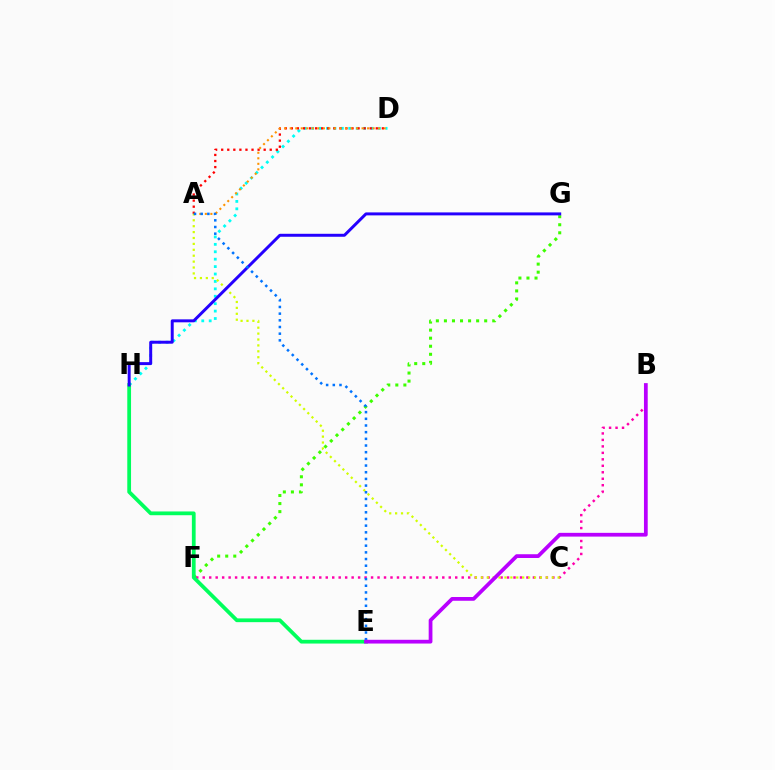{('D', 'H'): [{'color': '#00fff6', 'line_style': 'dotted', 'thickness': 2.01}], ('F', 'G'): [{'color': '#3dff00', 'line_style': 'dotted', 'thickness': 2.19}], ('B', 'F'): [{'color': '#ff00ac', 'line_style': 'dotted', 'thickness': 1.76}], ('E', 'H'): [{'color': '#00ff5c', 'line_style': 'solid', 'thickness': 2.71}], ('A', 'D'): [{'color': '#ff0000', 'line_style': 'dotted', 'thickness': 1.65}, {'color': '#ff9400', 'line_style': 'dotted', 'thickness': 1.5}], ('A', 'C'): [{'color': '#d1ff00', 'line_style': 'dotted', 'thickness': 1.6}], ('G', 'H'): [{'color': '#2500ff', 'line_style': 'solid', 'thickness': 2.14}], ('A', 'E'): [{'color': '#0074ff', 'line_style': 'dotted', 'thickness': 1.81}], ('B', 'E'): [{'color': '#b900ff', 'line_style': 'solid', 'thickness': 2.7}]}